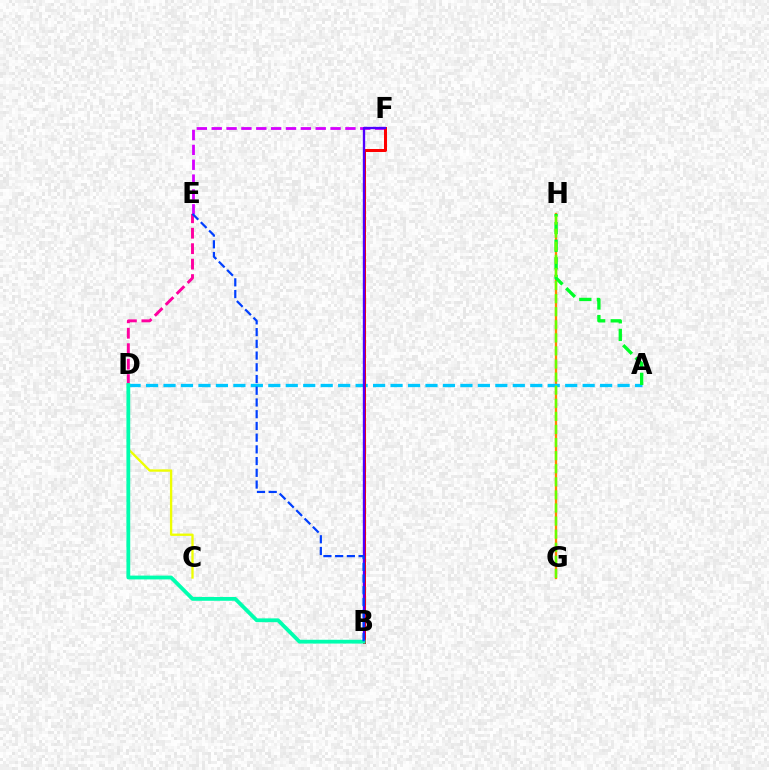{('E', 'F'): [{'color': '#d600ff', 'line_style': 'dashed', 'thickness': 2.02}], ('D', 'E'): [{'color': '#ff00a0', 'line_style': 'dashed', 'thickness': 2.1}], ('G', 'H'): [{'color': '#ff8800', 'line_style': 'solid', 'thickness': 1.67}, {'color': '#66ff00', 'line_style': 'dashed', 'thickness': 1.78}], ('A', 'D'): [{'color': '#00c7ff', 'line_style': 'dashed', 'thickness': 2.37}], ('B', 'F'): [{'color': '#ff0000', 'line_style': 'solid', 'thickness': 2.17}, {'color': '#4f00ff', 'line_style': 'solid', 'thickness': 1.69}], ('C', 'D'): [{'color': '#eeff00', 'line_style': 'solid', 'thickness': 1.67}], ('A', 'H'): [{'color': '#00ff27', 'line_style': 'dashed', 'thickness': 2.39}], ('B', 'D'): [{'color': '#00ffaf', 'line_style': 'solid', 'thickness': 2.74}], ('B', 'E'): [{'color': '#003fff', 'line_style': 'dashed', 'thickness': 1.59}]}